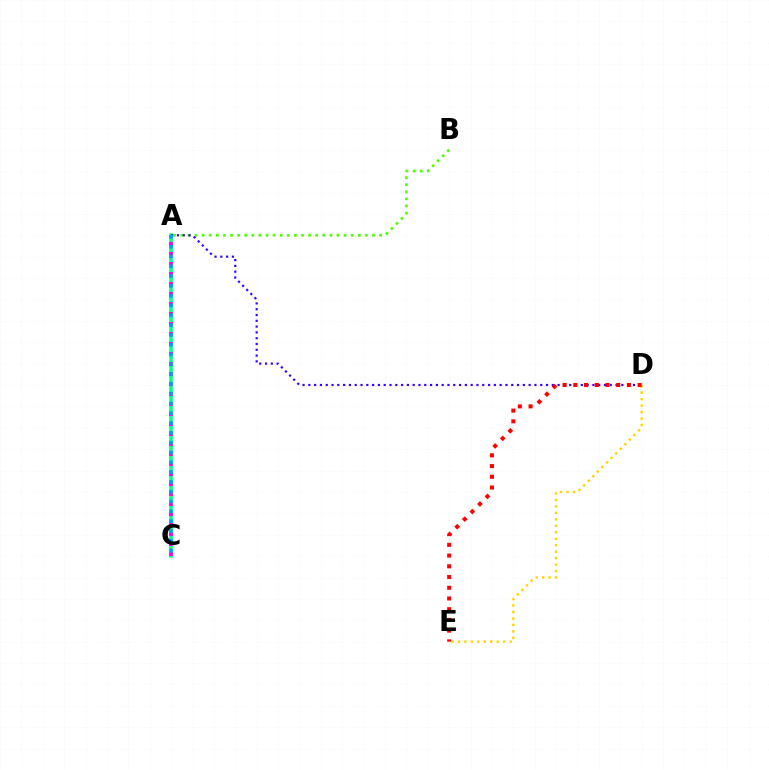{('A', 'C'): [{'color': '#00ff86', 'line_style': 'solid', 'thickness': 2.58}, {'color': '#ff00ed', 'line_style': 'dotted', 'thickness': 2.72}, {'color': '#009eff', 'line_style': 'dotted', 'thickness': 2.66}], ('D', 'E'): [{'color': '#ffd500', 'line_style': 'dotted', 'thickness': 1.76}, {'color': '#ff0000', 'line_style': 'dotted', 'thickness': 2.91}], ('A', 'B'): [{'color': '#4fff00', 'line_style': 'dotted', 'thickness': 1.93}], ('A', 'D'): [{'color': '#3700ff', 'line_style': 'dotted', 'thickness': 1.58}]}